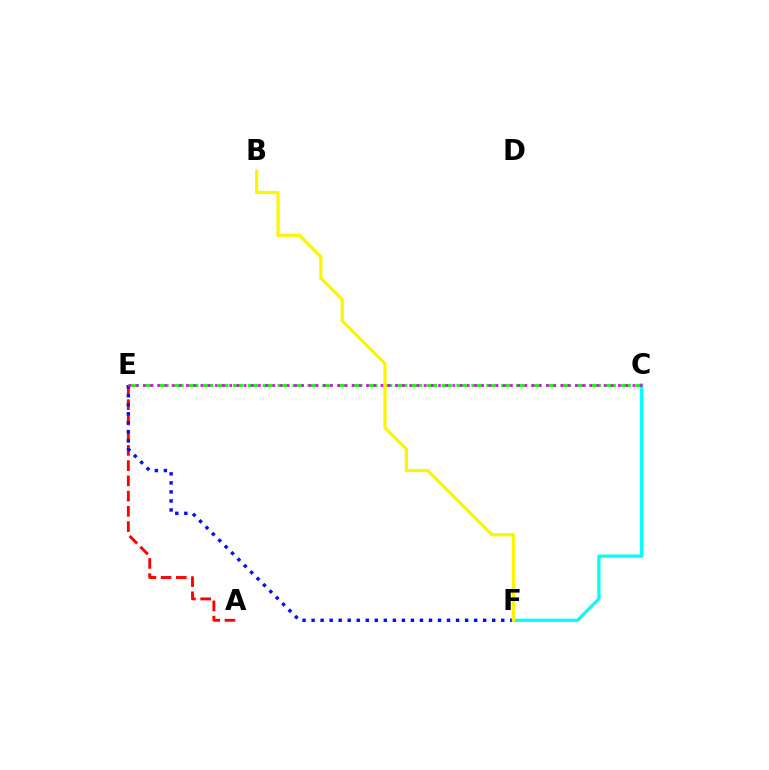{('A', 'E'): [{'color': '#ff0000', 'line_style': 'dashed', 'thickness': 2.07}], ('C', 'F'): [{'color': '#00fff6', 'line_style': 'solid', 'thickness': 2.32}], ('E', 'F'): [{'color': '#0010ff', 'line_style': 'dotted', 'thickness': 2.45}], ('C', 'E'): [{'color': '#08ff00', 'line_style': 'dashed', 'thickness': 2.02}, {'color': '#ee00ff', 'line_style': 'dotted', 'thickness': 1.96}], ('B', 'F'): [{'color': '#fcf500', 'line_style': 'solid', 'thickness': 2.31}]}